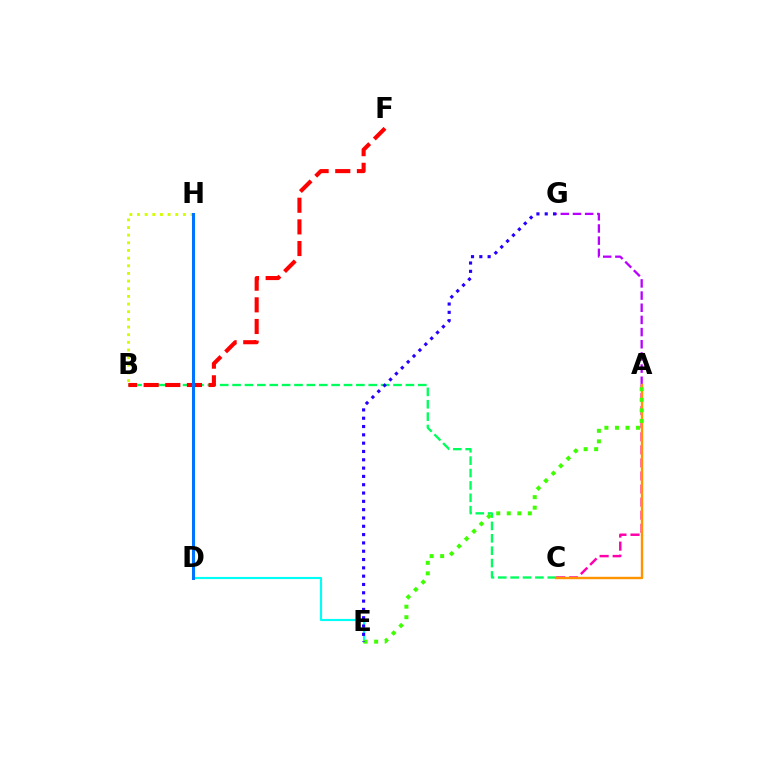{('A', 'C'): [{'color': '#ff00ac', 'line_style': 'dashed', 'thickness': 1.78}, {'color': '#ff9400', 'line_style': 'solid', 'thickness': 1.73}], ('B', 'C'): [{'color': '#00ff5c', 'line_style': 'dashed', 'thickness': 1.68}], ('B', 'H'): [{'color': '#d1ff00', 'line_style': 'dotted', 'thickness': 2.08}], ('A', 'G'): [{'color': '#b900ff', 'line_style': 'dashed', 'thickness': 1.65}], ('D', 'E'): [{'color': '#00fff6', 'line_style': 'solid', 'thickness': 1.54}], ('A', 'E'): [{'color': '#3dff00', 'line_style': 'dotted', 'thickness': 2.86}], ('B', 'F'): [{'color': '#ff0000', 'line_style': 'dashed', 'thickness': 2.94}], ('E', 'G'): [{'color': '#2500ff', 'line_style': 'dotted', 'thickness': 2.26}], ('D', 'H'): [{'color': '#0074ff', 'line_style': 'solid', 'thickness': 2.18}]}